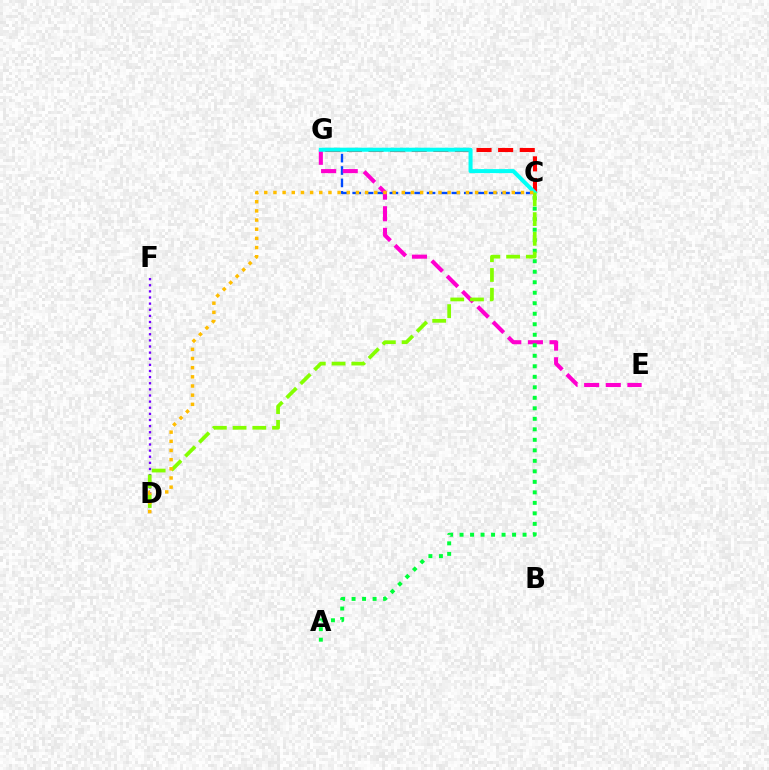{('C', 'G'): [{'color': '#004bff', 'line_style': 'dashed', 'thickness': 1.68}, {'color': '#ff0000', 'line_style': 'dashed', 'thickness': 2.94}, {'color': '#00fff6', 'line_style': 'solid', 'thickness': 2.9}], ('E', 'G'): [{'color': '#ff00cf', 'line_style': 'dashed', 'thickness': 2.94}], ('D', 'F'): [{'color': '#7200ff', 'line_style': 'dotted', 'thickness': 1.66}], ('A', 'C'): [{'color': '#00ff39', 'line_style': 'dotted', 'thickness': 2.85}], ('C', 'D'): [{'color': '#84ff00', 'line_style': 'dashed', 'thickness': 2.68}, {'color': '#ffbd00', 'line_style': 'dotted', 'thickness': 2.49}]}